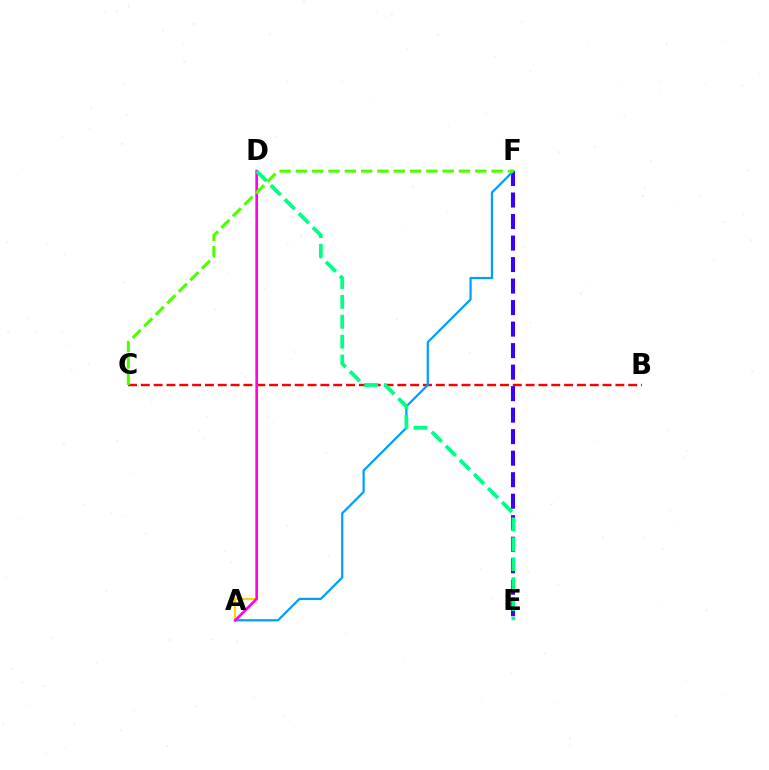{('B', 'C'): [{'color': '#ff0000', 'line_style': 'dashed', 'thickness': 1.74}], ('E', 'F'): [{'color': '#3700ff', 'line_style': 'dashed', 'thickness': 2.92}], ('A', 'D'): [{'color': '#ffd500', 'line_style': 'solid', 'thickness': 1.55}, {'color': '#ff00ed', 'line_style': 'solid', 'thickness': 1.88}], ('A', 'F'): [{'color': '#009eff', 'line_style': 'solid', 'thickness': 1.61}], ('C', 'F'): [{'color': '#4fff00', 'line_style': 'dashed', 'thickness': 2.22}], ('D', 'E'): [{'color': '#00ff86', 'line_style': 'dashed', 'thickness': 2.7}]}